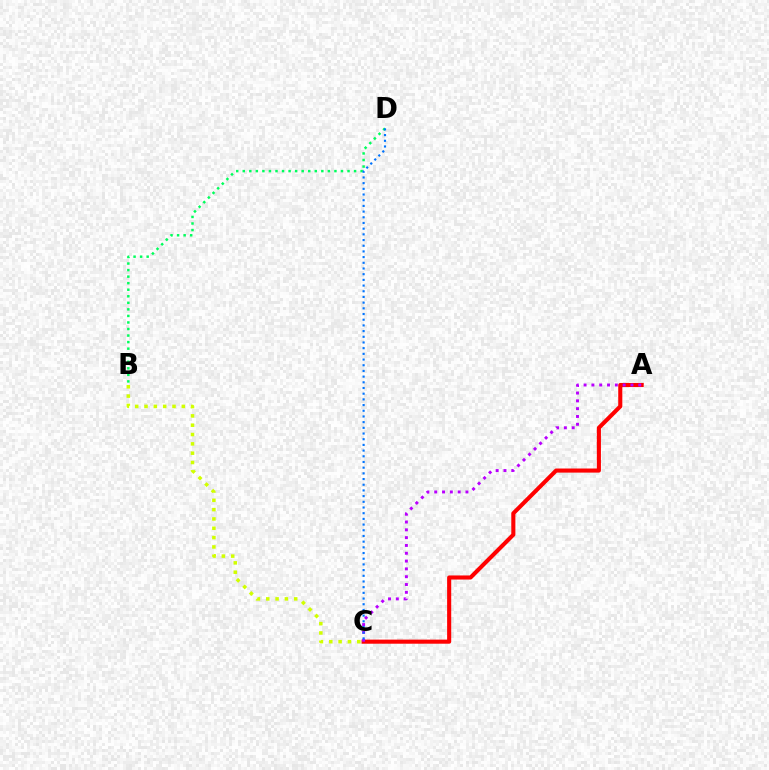{('A', 'C'): [{'color': '#ff0000', 'line_style': 'solid', 'thickness': 2.94}, {'color': '#b900ff', 'line_style': 'dotted', 'thickness': 2.12}], ('B', 'D'): [{'color': '#00ff5c', 'line_style': 'dotted', 'thickness': 1.78}], ('B', 'C'): [{'color': '#d1ff00', 'line_style': 'dotted', 'thickness': 2.53}], ('C', 'D'): [{'color': '#0074ff', 'line_style': 'dotted', 'thickness': 1.55}]}